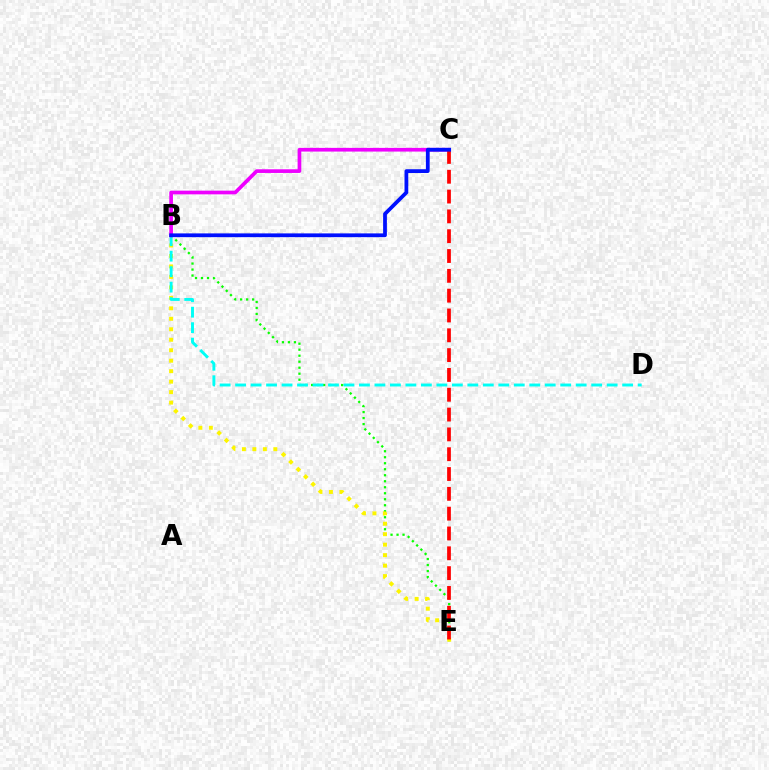{('B', 'E'): [{'color': '#08ff00', 'line_style': 'dotted', 'thickness': 1.63}, {'color': '#fcf500', 'line_style': 'dotted', 'thickness': 2.85}], ('B', 'D'): [{'color': '#00fff6', 'line_style': 'dashed', 'thickness': 2.1}], ('B', 'C'): [{'color': '#ee00ff', 'line_style': 'solid', 'thickness': 2.65}, {'color': '#0010ff', 'line_style': 'solid', 'thickness': 2.71}], ('C', 'E'): [{'color': '#ff0000', 'line_style': 'dashed', 'thickness': 2.69}]}